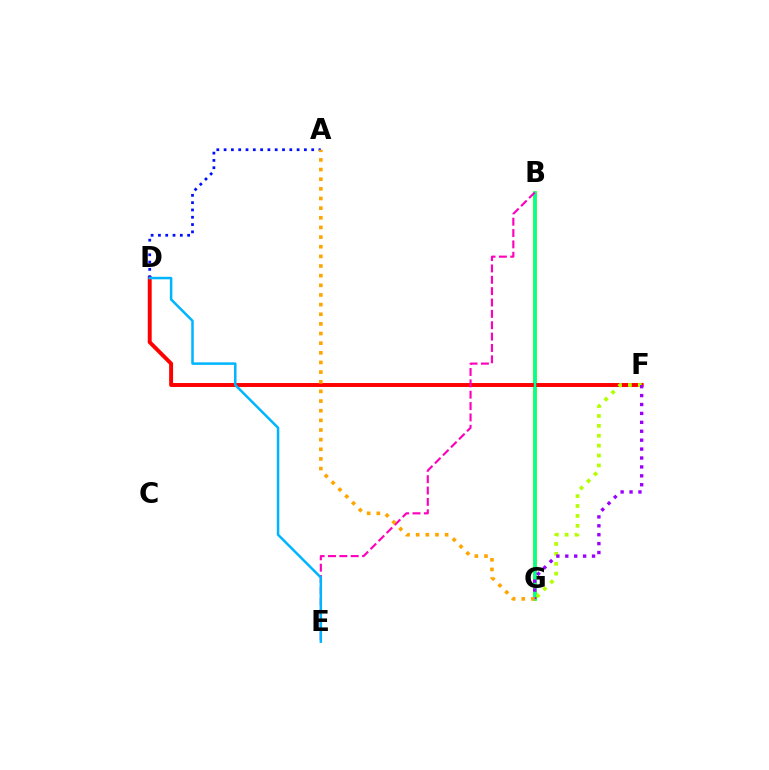{('B', 'G'): [{'color': '#08ff00', 'line_style': 'solid', 'thickness': 2.56}, {'color': '#00ff9d', 'line_style': 'solid', 'thickness': 1.74}], ('D', 'F'): [{'color': '#ff0000', 'line_style': 'solid', 'thickness': 2.83}], ('F', 'G'): [{'color': '#b3ff00', 'line_style': 'dotted', 'thickness': 2.69}, {'color': '#9b00ff', 'line_style': 'dotted', 'thickness': 2.42}], ('A', 'D'): [{'color': '#0010ff', 'line_style': 'dotted', 'thickness': 1.98}], ('B', 'E'): [{'color': '#ff00bd', 'line_style': 'dashed', 'thickness': 1.54}], ('A', 'G'): [{'color': '#ffa500', 'line_style': 'dotted', 'thickness': 2.62}], ('D', 'E'): [{'color': '#00b5ff', 'line_style': 'solid', 'thickness': 1.81}]}